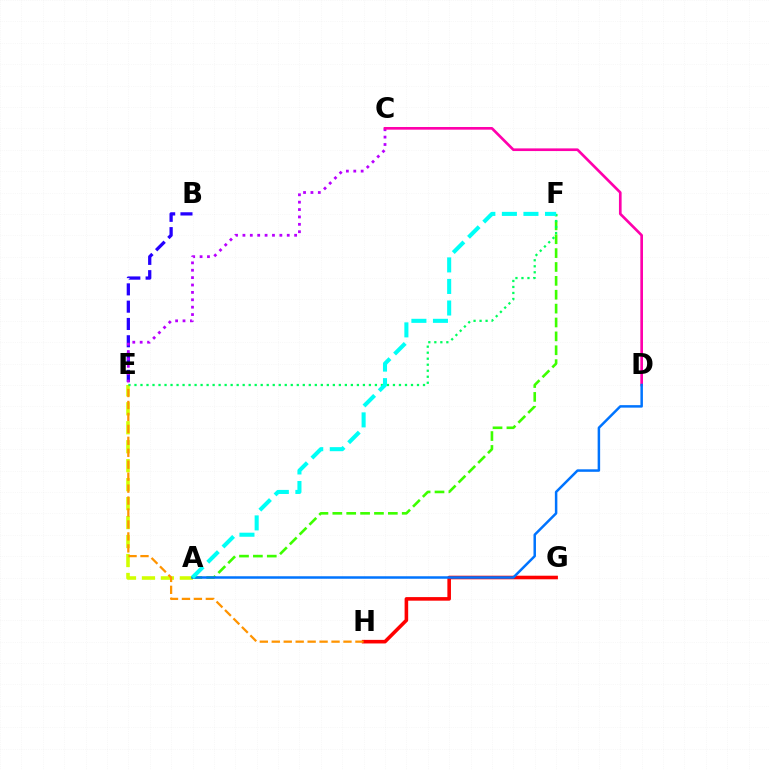{('A', 'E'): [{'color': '#d1ff00', 'line_style': 'dashed', 'thickness': 2.58}], ('B', 'E'): [{'color': '#2500ff', 'line_style': 'dashed', 'thickness': 2.35}], ('A', 'F'): [{'color': '#3dff00', 'line_style': 'dashed', 'thickness': 1.89}, {'color': '#00fff6', 'line_style': 'dashed', 'thickness': 2.93}], ('G', 'H'): [{'color': '#ff0000', 'line_style': 'solid', 'thickness': 2.58}], ('C', 'E'): [{'color': '#b900ff', 'line_style': 'dotted', 'thickness': 2.01}], ('E', 'F'): [{'color': '#00ff5c', 'line_style': 'dotted', 'thickness': 1.63}], ('C', 'D'): [{'color': '#ff00ac', 'line_style': 'solid', 'thickness': 1.92}], ('E', 'H'): [{'color': '#ff9400', 'line_style': 'dashed', 'thickness': 1.62}], ('A', 'D'): [{'color': '#0074ff', 'line_style': 'solid', 'thickness': 1.8}]}